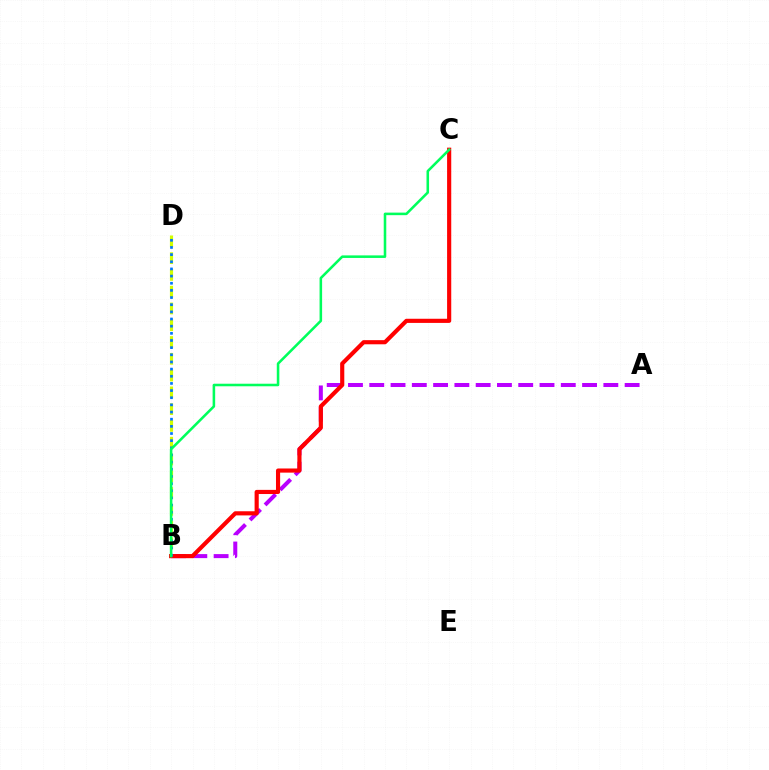{('A', 'B'): [{'color': '#b900ff', 'line_style': 'dashed', 'thickness': 2.89}], ('B', 'D'): [{'color': '#d1ff00', 'line_style': 'dashed', 'thickness': 2.28}, {'color': '#0074ff', 'line_style': 'dotted', 'thickness': 1.94}], ('B', 'C'): [{'color': '#ff0000', 'line_style': 'solid', 'thickness': 2.98}, {'color': '#00ff5c', 'line_style': 'solid', 'thickness': 1.84}]}